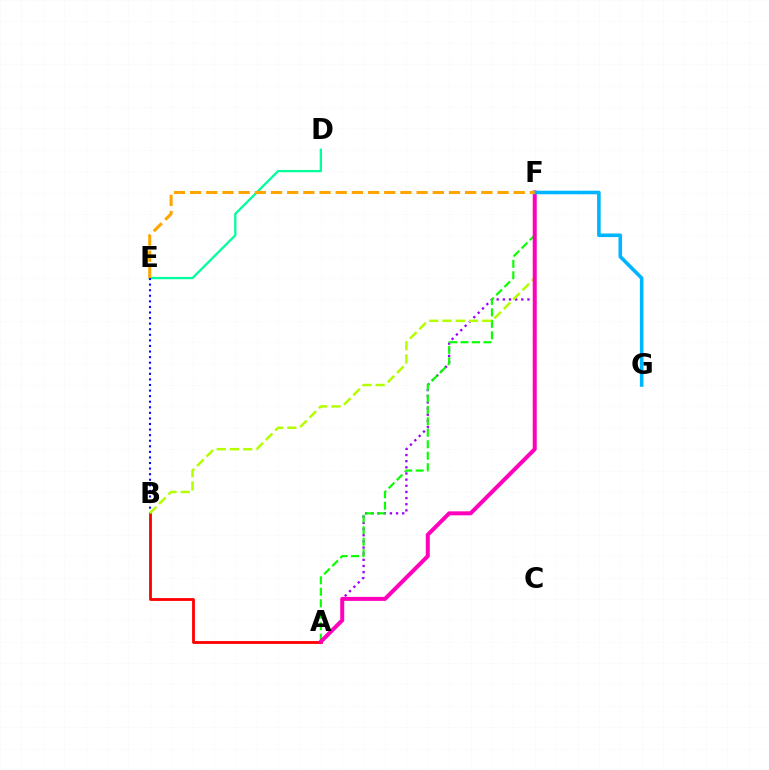{('D', 'E'): [{'color': '#00ff9d', 'line_style': 'solid', 'thickness': 1.65}], ('A', 'B'): [{'color': '#ff0000', 'line_style': 'solid', 'thickness': 2.02}], ('A', 'F'): [{'color': '#9b00ff', 'line_style': 'dotted', 'thickness': 1.67}, {'color': '#08ff00', 'line_style': 'dashed', 'thickness': 1.56}, {'color': '#ff00bd', 'line_style': 'solid', 'thickness': 2.88}], ('B', 'E'): [{'color': '#0010ff', 'line_style': 'dotted', 'thickness': 1.51}], ('B', 'F'): [{'color': '#b3ff00', 'line_style': 'dashed', 'thickness': 1.8}], ('F', 'G'): [{'color': '#00b5ff', 'line_style': 'solid', 'thickness': 2.58}], ('E', 'F'): [{'color': '#ffa500', 'line_style': 'dashed', 'thickness': 2.2}]}